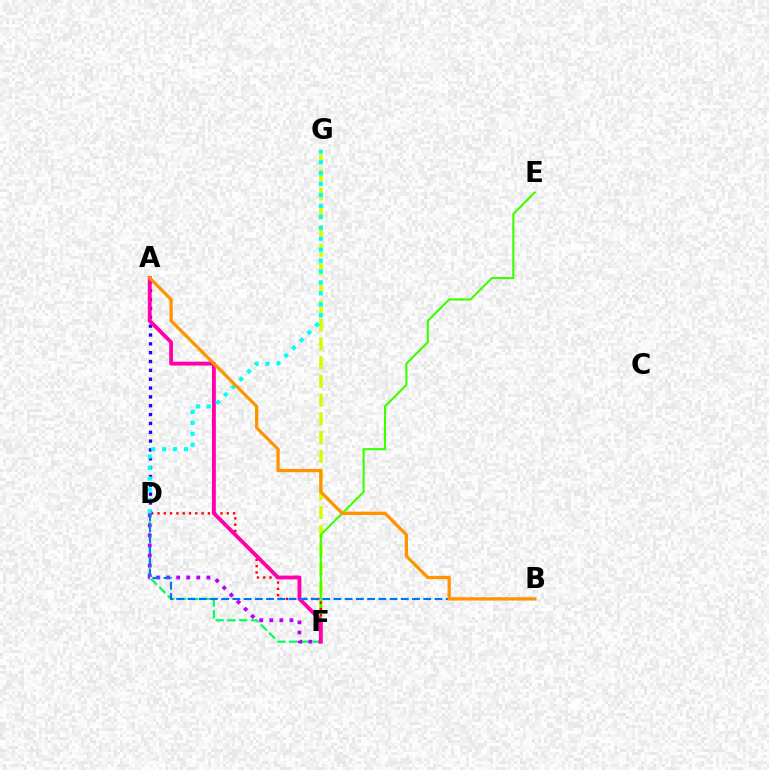{('D', 'F'): [{'color': '#00ff5c', 'line_style': 'dashed', 'thickness': 1.6}, {'color': '#b900ff', 'line_style': 'dotted', 'thickness': 2.74}, {'color': '#ff0000', 'line_style': 'dotted', 'thickness': 1.71}], ('F', 'G'): [{'color': '#d1ff00', 'line_style': 'dashed', 'thickness': 2.55}], ('E', 'F'): [{'color': '#3dff00', 'line_style': 'solid', 'thickness': 1.54}], ('A', 'D'): [{'color': '#2500ff', 'line_style': 'dotted', 'thickness': 2.4}], ('A', 'F'): [{'color': '#ff00ac', 'line_style': 'solid', 'thickness': 2.77}], ('B', 'D'): [{'color': '#0074ff', 'line_style': 'dashed', 'thickness': 1.53}], ('D', 'G'): [{'color': '#00fff6', 'line_style': 'dotted', 'thickness': 2.97}], ('A', 'B'): [{'color': '#ff9400', 'line_style': 'solid', 'thickness': 2.35}]}